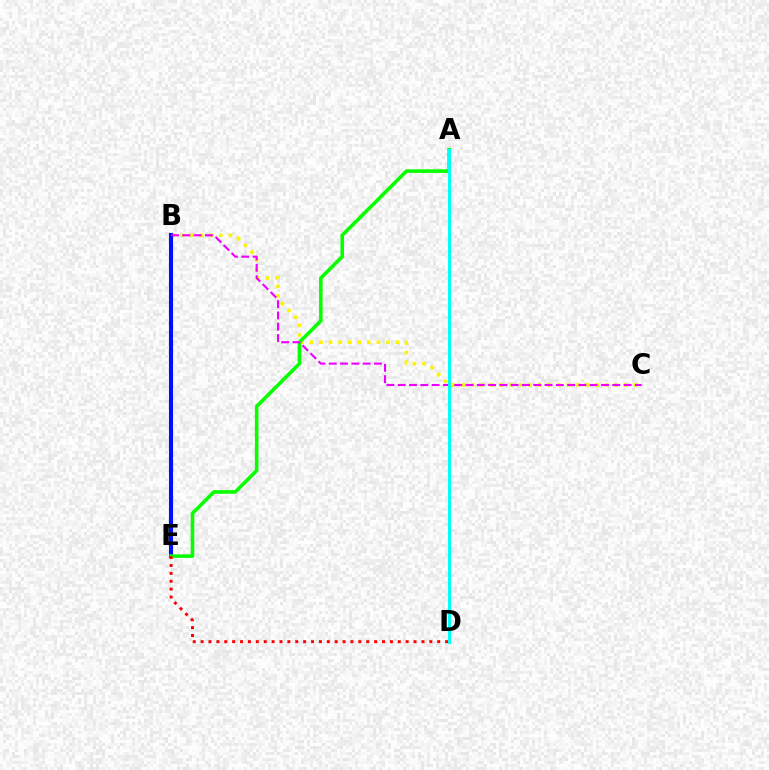{('B', 'C'): [{'color': '#fcf500', 'line_style': 'dotted', 'thickness': 2.6}, {'color': '#ee00ff', 'line_style': 'dashed', 'thickness': 1.53}], ('B', 'E'): [{'color': '#0010ff', 'line_style': 'solid', 'thickness': 2.94}], ('A', 'E'): [{'color': '#08ff00', 'line_style': 'solid', 'thickness': 2.58}], ('D', 'E'): [{'color': '#ff0000', 'line_style': 'dotted', 'thickness': 2.14}], ('A', 'D'): [{'color': '#00fff6', 'line_style': 'solid', 'thickness': 2.17}]}